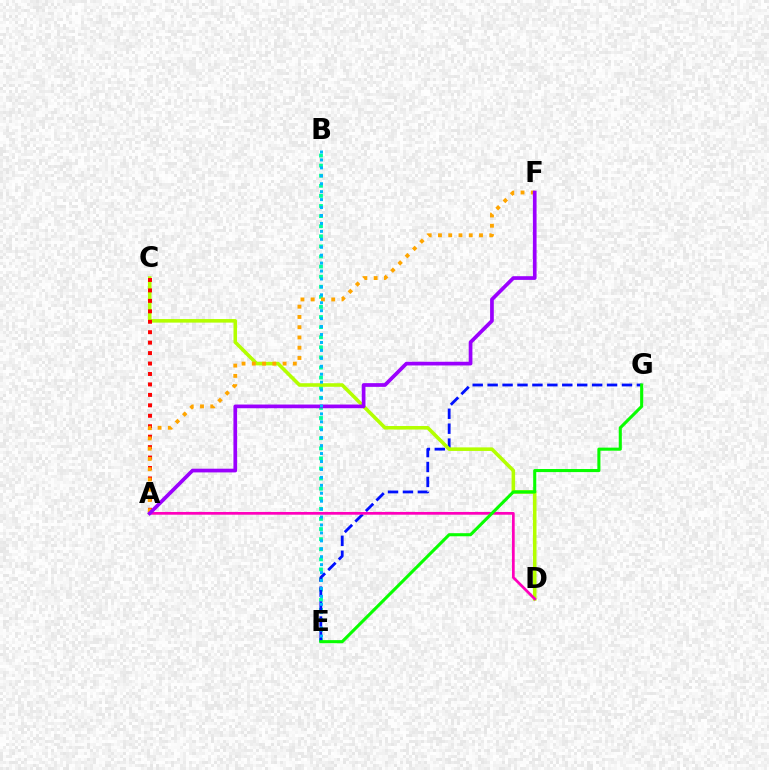{('B', 'E'): [{'color': '#00ff9d', 'line_style': 'dotted', 'thickness': 2.74}, {'color': '#00b5ff', 'line_style': 'dotted', 'thickness': 2.16}], ('E', 'G'): [{'color': '#0010ff', 'line_style': 'dashed', 'thickness': 2.03}, {'color': '#08ff00', 'line_style': 'solid', 'thickness': 2.22}], ('C', 'D'): [{'color': '#b3ff00', 'line_style': 'solid', 'thickness': 2.57}], ('A', 'C'): [{'color': '#ff0000', 'line_style': 'dotted', 'thickness': 2.84}], ('A', 'D'): [{'color': '#ff00bd', 'line_style': 'solid', 'thickness': 1.97}], ('A', 'F'): [{'color': '#ffa500', 'line_style': 'dotted', 'thickness': 2.79}, {'color': '#9b00ff', 'line_style': 'solid', 'thickness': 2.67}]}